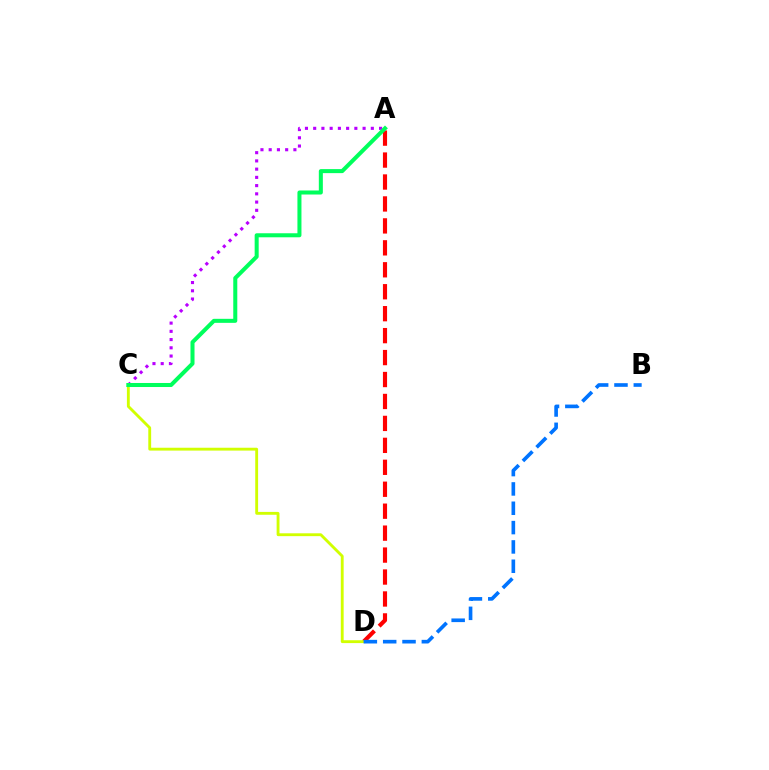{('A', 'D'): [{'color': '#ff0000', 'line_style': 'dashed', 'thickness': 2.98}], ('A', 'C'): [{'color': '#b900ff', 'line_style': 'dotted', 'thickness': 2.24}, {'color': '#00ff5c', 'line_style': 'solid', 'thickness': 2.9}], ('C', 'D'): [{'color': '#d1ff00', 'line_style': 'solid', 'thickness': 2.06}], ('B', 'D'): [{'color': '#0074ff', 'line_style': 'dashed', 'thickness': 2.63}]}